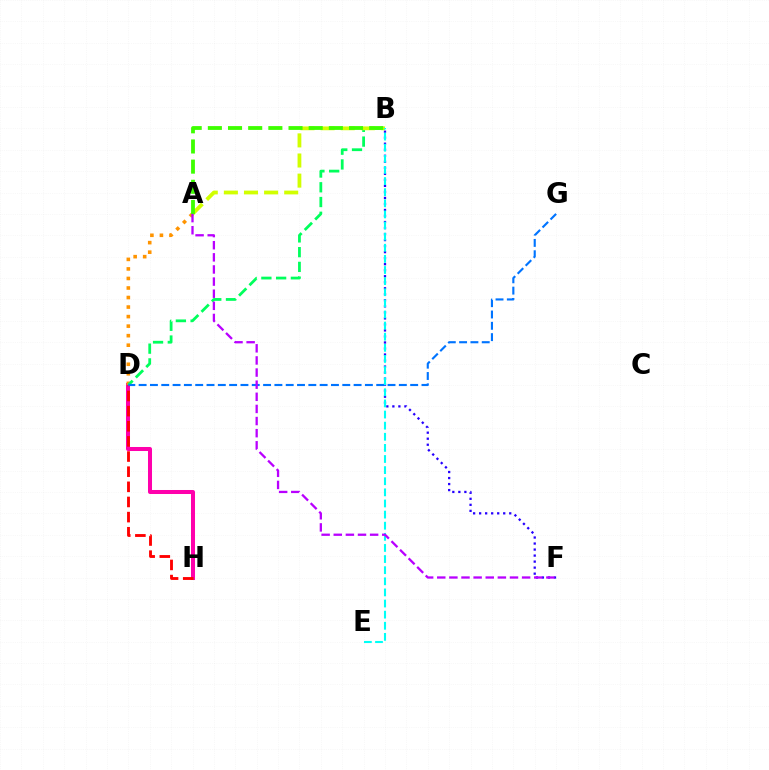{('D', 'H'): [{'color': '#ff00ac', 'line_style': 'solid', 'thickness': 2.89}, {'color': '#ff0000', 'line_style': 'dashed', 'thickness': 2.06}], ('B', 'F'): [{'color': '#2500ff', 'line_style': 'dotted', 'thickness': 1.64}], ('A', 'D'): [{'color': '#ff9400', 'line_style': 'dotted', 'thickness': 2.59}], ('B', 'D'): [{'color': '#00ff5c', 'line_style': 'dashed', 'thickness': 2.0}], ('A', 'B'): [{'color': '#d1ff00', 'line_style': 'dashed', 'thickness': 2.73}, {'color': '#3dff00', 'line_style': 'dashed', 'thickness': 2.74}], ('D', 'G'): [{'color': '#0074ff', 'line_style': 'dashed', 'thickness': 1.54}], ('B', 'E'): [{'color': '#00fff6', 'line_style': 'dashed', 'thickness': 1.51}], ('A', 'F'): [{'color': '#b900ff', 'line_style': 'dashed', 'thickness': 1.65}]}